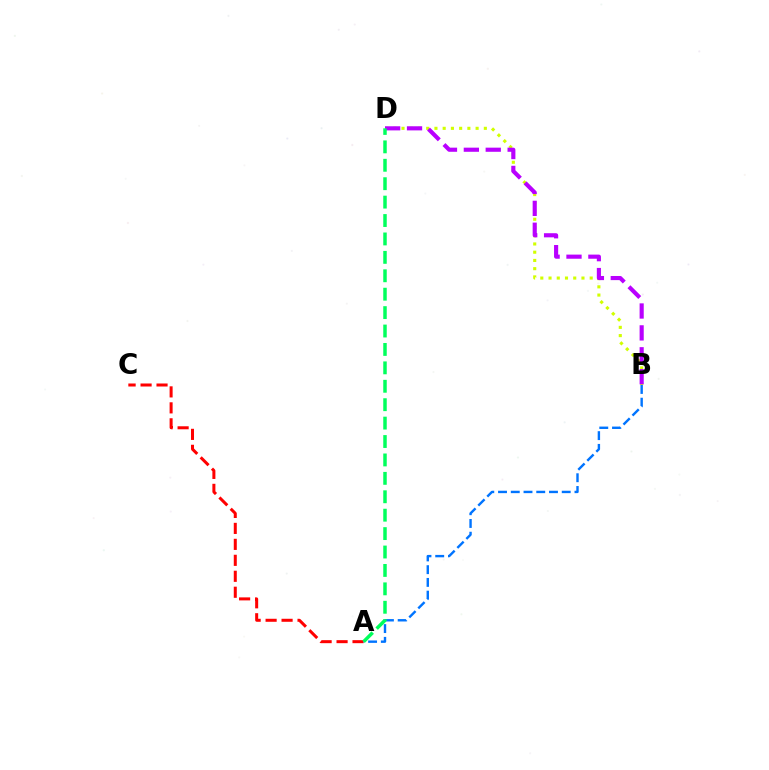{('A', 'C'): [{'color': '#ff0000', 'line_style': 'dashed', 'thickness': 2.17}], ('B', 'D'): [{'color': '#d1ff00', 'line_style': 'dotted', 'thickness': 2.24}, {'color': '#b900ff', 'line_style': 'dashed', 'thickness': 2.97}], ('A', 'B'): [{'color': '#0074ff', 'line_style': 'dashed', 'thickness': 1.73}], ('A', 'D'): [{'color': '#00ff5c', 'line_style': 'dashed', 'thickness': 2.5}]}